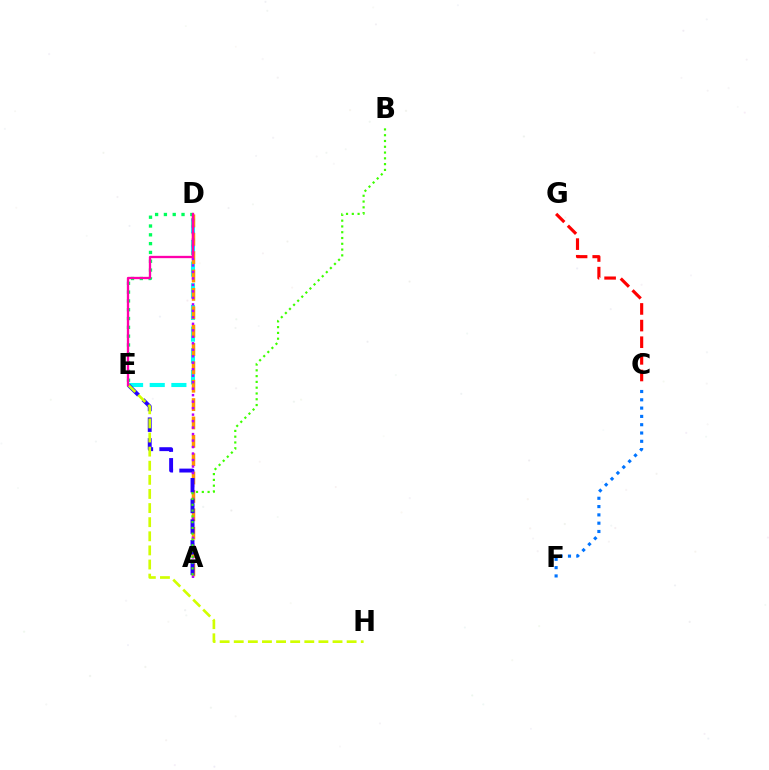{('D', 'E'): [{'color': '#00fff6', 'line_style': 'dashed', 'thickness': 2.94}, {'color': '#00ff5c', 'line_style': 'dotted', 'thickness': 2.39}, {'color': '#ff00ac', 'line_style': 'solid', 'thickness': 1.67}], ('A', 'D'): [{'color': '#ff9400', 'line_style': 'dashed', 'thickness': 2.5}, {'color': '#b900ff', 'line_style': 'dotted', 'thickness': 1.76}], ('C', 'G'): [{'color': '#ff0000', 'line_style': 'dashed', 'thickness': 2.26}], ('A', 'E'): [{'color': '#2500ff', 'line_style': 'dashed', 'thickness': 2.81}], ('A', 'B'): [{'color': '#3dff00', 'line_style': 'dotted', 'thickness': 1.57}], ('C', 'F'): [{'color': '#0074ff', 'line_style': 'dotted', 'thickness': 2.26}], ('E', 'H'): [{'color': '#d1ff00', 'line_style': 'dashed', 'thickness': 1.92}]}